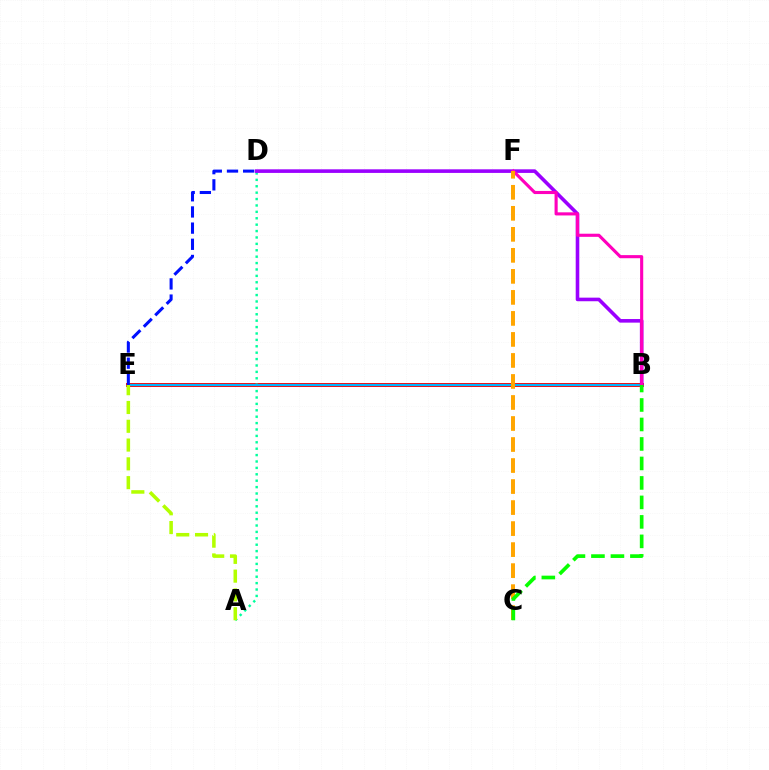{('B', 'E'): [{'color': '#ff0000', 'line_style': 'solid', 'thickness': 2.83}, {'color': '#00b5ff', 'line_style': 'solid', 'thickness': 1.57}], ('A', 'D'): [{'color': '#00ff9d', 'line_style': 'dotted', 'thickness': 1.74}], ('D', 'E'): [{'color': '#0010ff', 'line_style': 'dashed', 'thickness': 2.2}], ('B', 'D'): [{'color': '#9b00ff', 'line_style': 'solid', 'thickness': 2.59}], ('B', 'F'): [{'color': '#ff00bd', 'line_style': 'solid', 'thickness': 2.24}], ('C', 'F'): [{'color': '#ffa500', 'line_style': 'dashed', 'thickness': 2.86}], ('B', 'C'): [{'color': '#08ff00', 'line_style': 'dashed', 'thickness': 2.65}], ('A', 'E'): [{'color': '#b3ff00', 'line_style': 'dashed', 'thickness': 2.55}]}